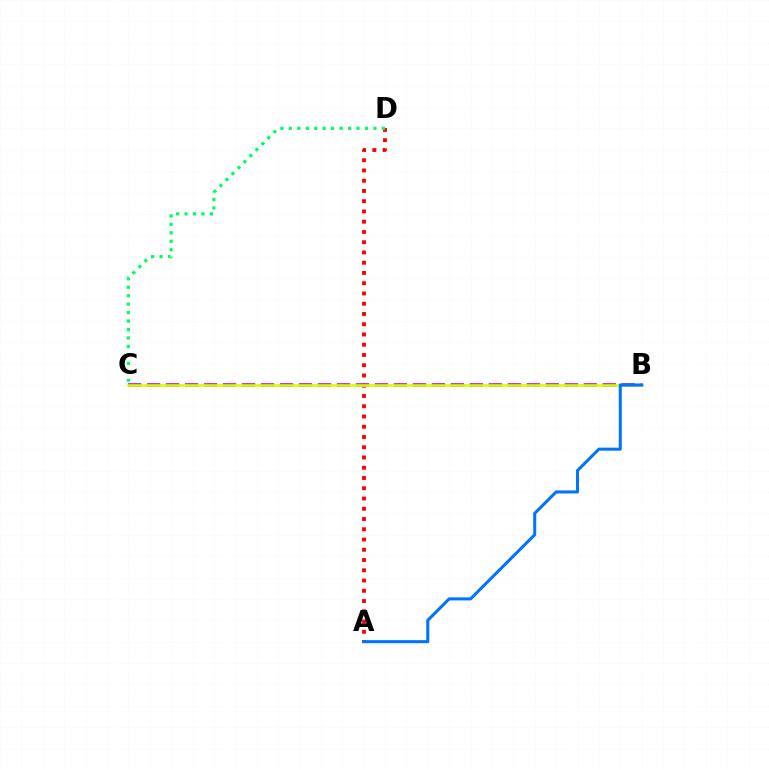{('A', 'D'): [{'color': '#ff0000', 'line_style': 'dotted', 'thickness': 2.79}], ('C', 'D'): [{'color': '#00ff5c', 'line_style': 'dotted', 'thickness': 2.3}], ('B', 'C'): [{'color': '#b900ff', 'line_style': 'dashed', 'thickness': 2.58}, {'color': '#d1ff00', 'line_style': 'solid', 'thickness': 1.88}], ('A', 'B'): [{'color': '#0074ff', 'line_style': 'solid', 'thickness': 2.19}]}